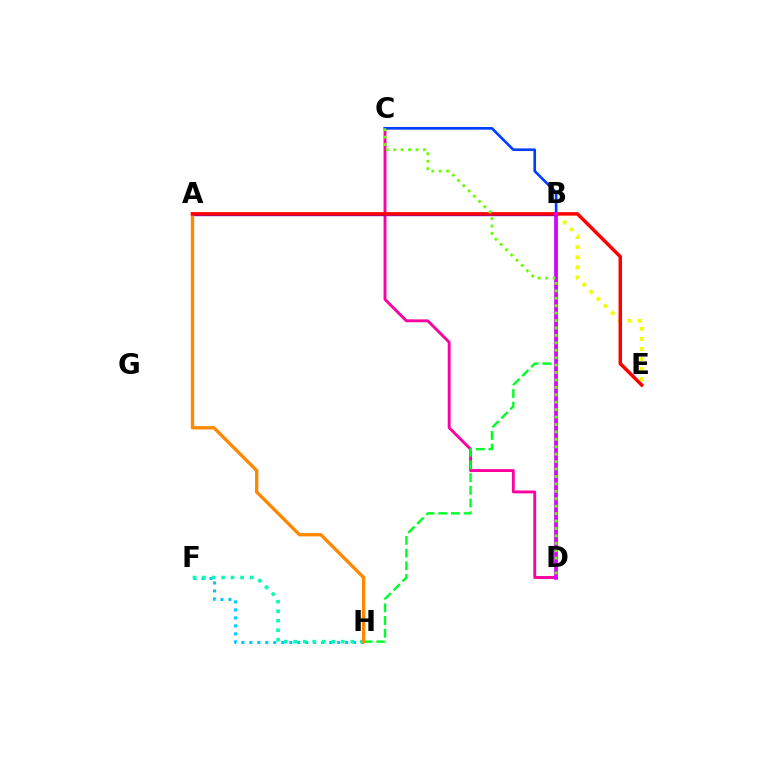{('C', 'D'): [{'color': '#ff00a0', 'line_style': 'solid', 'thickness': 2.07}, {'color': '#003fff', 'line_style': 'solid', 'thickness': 1.92}, {'color': '#66ff00', 'line_style': 'dotted', 'thickness': 2.02}], ('B', 'H'): [{'color': '#00ff27', 'line_style': 'dashed', 'thickness': 1.73}], ('F', 'H'): [{'color': '#00c7ff', 'line_style': 'dotted', 'thickness': 2.17}, {'color': '#00ffaf', 'line_style': 'dotted', 'thickness': 2.59}], ('B', 'E'): [{'color': '#eeff00', 'line_style': 'dotted', 'thickness': 2.73}], ('A', 'B'): [{'color': '#4f00ff', 'line_style': 'solid', 'thickness': 2.43}], ('A', 'H'): [{'color': '#ff8800', 'line_style': 'solid', 'thickness': 2.4}], ('A', 'E'): [{'color': '#ff0000', 'line_style': 'solid', 'thickness': 2.51}], ('B', 'D'): [{'color': '#d600ff', 'line_style': 'solid', 'thickness': 2.57}]}